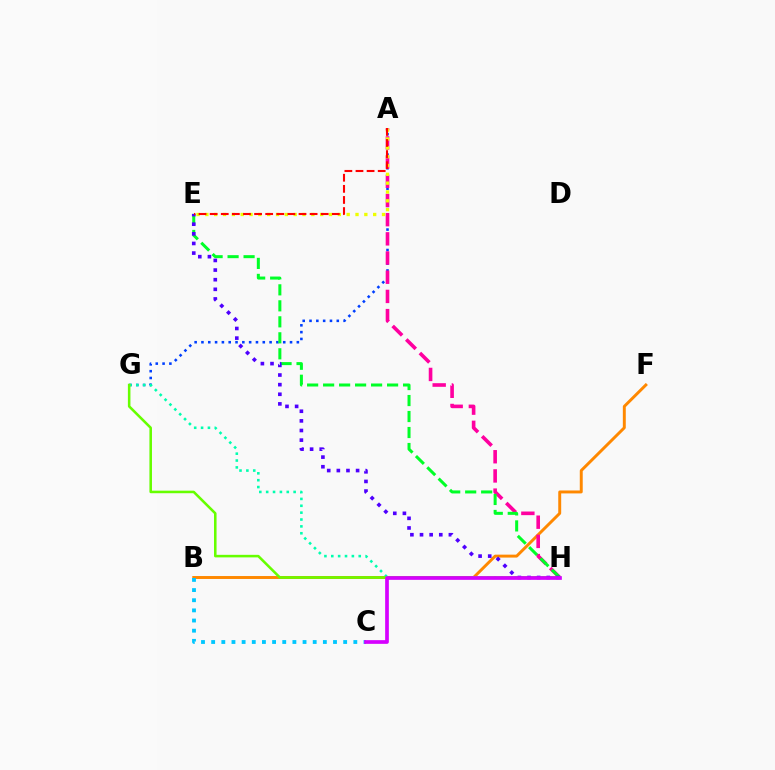{('A', 'G'): [{'color': '#003fff', 'line_style': 'dotted', 'thickness': 1.85}], ('B', 'F'): [{'color': '#ff8800', 'line_style': 'solid', 'thickness': 2.12}], ('A', 'H'): [{'color': '#ff00a0', 'line_style': 'dashed', 'thickness': 2.61}], ('G', 'H'): [{'color': '#00ffaf', 'line_style': 'dotted', 'thickness': 1.87}, {'color': '#66ff00', 'line_style': 'solid', 'thickness': 1.84}], ('E', 'H'): [{'color': '#00ff27', 'line_style': 'dashed', 'thickness': 2.17}, {'color': '#4f00ff', 'line_style': 'dotted', 'thickness': 2.62}], ('A', 'E'): [{'color': '#eeff00', 'line_style': 'dotted', 'thickness': 2.4}, {'color': '#ff0000', 'line_style': 'dashed', 'thickness': 1.51}], ('B', 'C'): [{'color': '#00c7ff', 'line_style': 'dotted', 'thickness': 2.76}], ('C', 'H'): [{'color': '#d600ff', 'line_style': 'solid', 'thickness': 2.66}]}